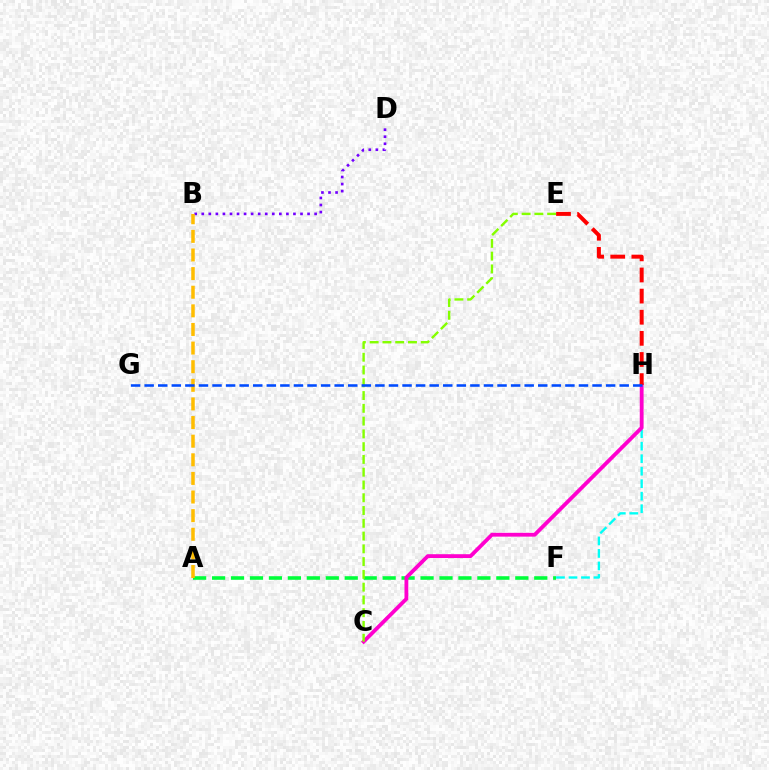{('F', 'H'): [{'color': '#00fff6', 'line_style': 'dashed', 'thickness': 1.7}], ('A', 'F'): [{'color': '#00ff39', 'line_style': 'dashed', 'thickness': 2.57}], ('B', 'D'): [{'color': '#7200ff', 'line_style': 'dotted', 'thickness': 1.92}], ('C', 'H'): [{'color': '#ff00cf', 'line_style': 'solid', 'thickness': 2.75}], ('A', 'B'): [{'color': '#ffbd00', 'line_style': 'dashed', 'thickness': 2.53}], ('C', 'E'): [{'color': '#84ff00', 'line_style': 'dashed', 'thickness': 1.74}], ('E', 'H'): [{'color': '#ff0000', 'line_style': 'dashed', 'thickness': 2.87}], ('G', 'H'): [{'color': '#004bff', 'line_style': 'dashed', 'thickness': 1.84}]}